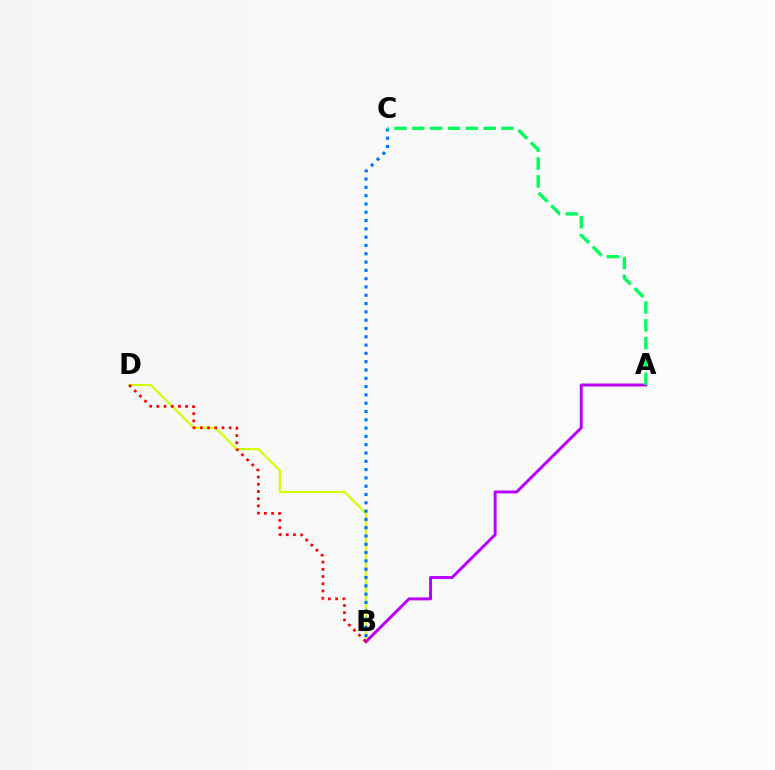{('B', 'D'): [{'color': '#d1ff00', 'line_style': 'solid', 'thickness': 1.56}, {'color': '#ff0000', 'line_style': 'dotted', 'thickness': 1.96}], ('B', 'C'): [{'color': '#0074ff', 'line_style': 'dotted', 'thickness': 2.26}], ('A', 'B'): [{'color': '#b900ff', 'line_style': 'solid', 'thickness': 2.13}], ('A', 'C'): [{'color': '#00ff5c', 'line_style': 'dashed', 'thickness': 2.42}]}